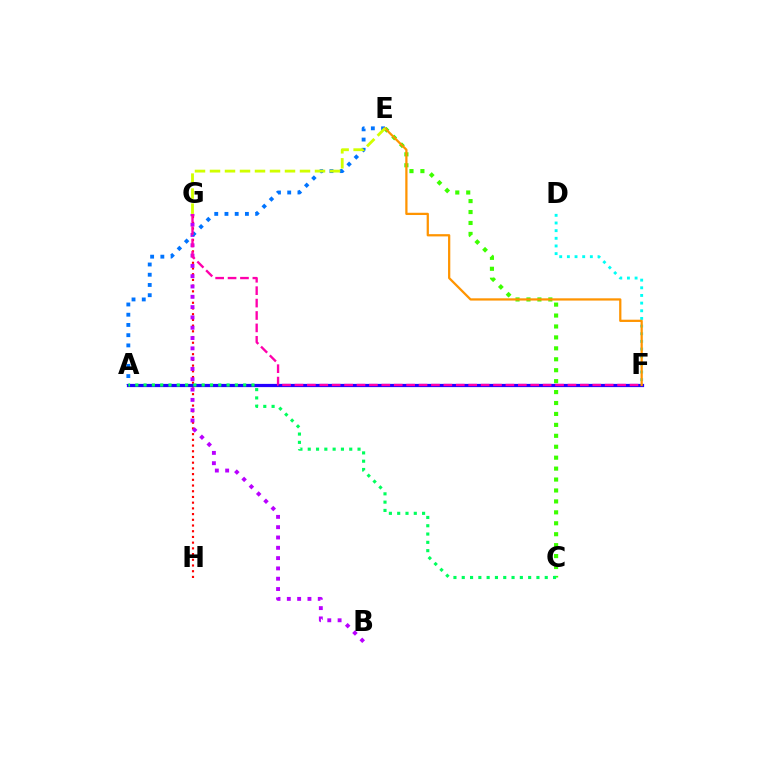{('D', 'F'): [{'color': '#00fff6', 'line_style': 'dotted', 'thickness': 2.08}], ('G', 'H'): [{'color': '#ff0000', 'line_style': 'dotted', 'thickness': 1.55}], ('B', 'G'): [{'color': '#b900ff', 'line_style': 'dotted', 'thickness': 2.8}], ('C', 'E'): [{'color': '#3dff00', 'line_style': 'dotted', 'thickness': 2.97}], ('A', 'E'): [{'color': '#0074ff', 'line_style': 'dotted', 'thickness': 2.78}], ('A', 'F'): [{'color': '#2500ff', 'line_style': 'solid', 'thickness': 2.32}], ('E', 'F'): [{'color': '#ff9400', 'line_style': 'solid', 'thickness': 1.62}], ('F', 'G'): [{'color': '#ff00ac', 'line_style': 'dashed', 'thickness': 1.69}], ('E', 'G'): [{'color': '#d1ff00', 'line_style': 'dashed', 'thickness': 2.04}], ('A', 'C'): [{'color': '#00ff5c', 'line_style': 'dotted', 'thickness': 2.25}]}